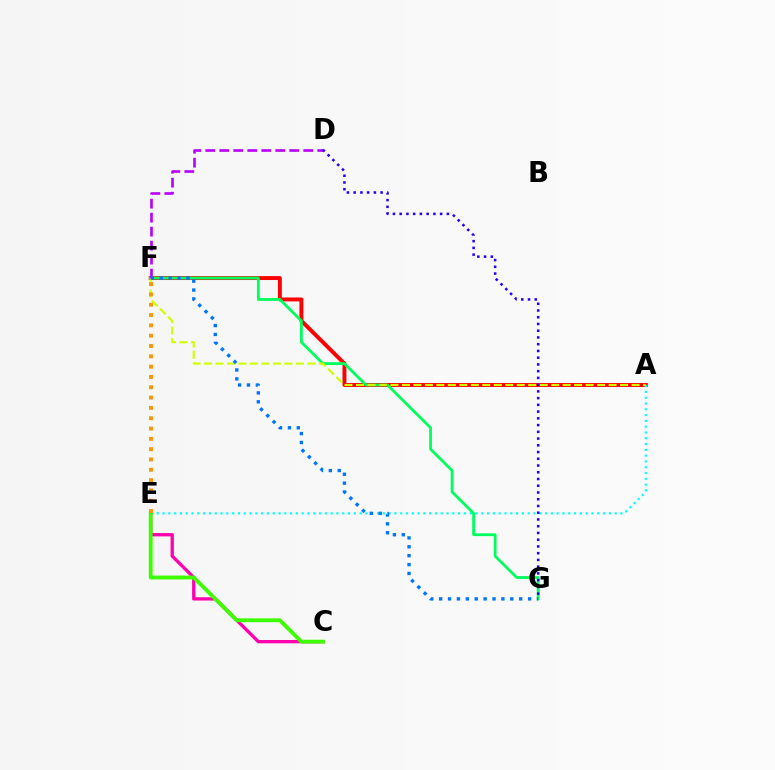{('A', 'F'): [{'color': '#ff0000', 'line_style': 'solid', 'thickness': 2.83}, {'color': '#d1ff00', 'line_style': 'dashed', 'thickness': 1.56}], ('C', 'E'): [{'color': '#ff00ac', 'line_style': 'solid', 'thickness': 2.37}, {'color': '#3dff00', 'line_style': 'solid', 'thickness': 2.76}], ('A', 'E'): [{'color': '#00fff6', 'line_style': 'dotted', 'thickness': 1.57}], ('F', 'G'): [{'color': '#00ff5c', 'line_style': 'solid', 'thickness': 2.01}, {'color': '#0074ff', 'line_style': 'dotted', 'thickness': 2.42}], ('D', 'F'): [{'color': '#b900ff', 'line_style': 'dashed', 'thickness': 1.9}], ('D', 'G'): [{'color': '#2500ff', 'line_style': 'dotted', 'thickness': 1.83}], ('E', 'F'): [{'color': '#ff9400', 'line_style': 'dotted', 'thickness': 2.8}]}